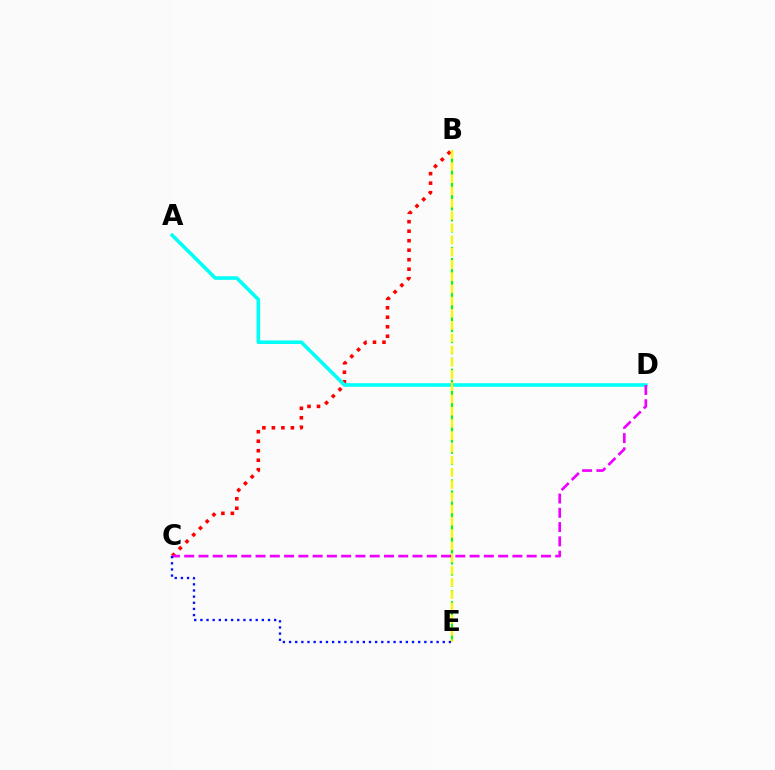{('B', 'E'): [{'color': '#08ff00', 'line_style': 'dashed', 'thickness': 1.5}, {'color': '#fcf500', 'line_style': 'dashed', 'thickness': 1.66}], ('B', 'C'): [{'color': '#ff0000', 'line_style': 'dotted', 'thickness': 2.58}], ('A', 'D'): [{'color': '#00fff6', 'line_style': 'solid', 'thickness': 2.58}], ('C', 'D'): [{'color': '#ee00ff', 'line_style': 'dashed', 'thickness': 1.94}], ('C', 'E'): [{'color': '#0010ff', 'line_style': 'dotted', 'thickness': 1.67}]}